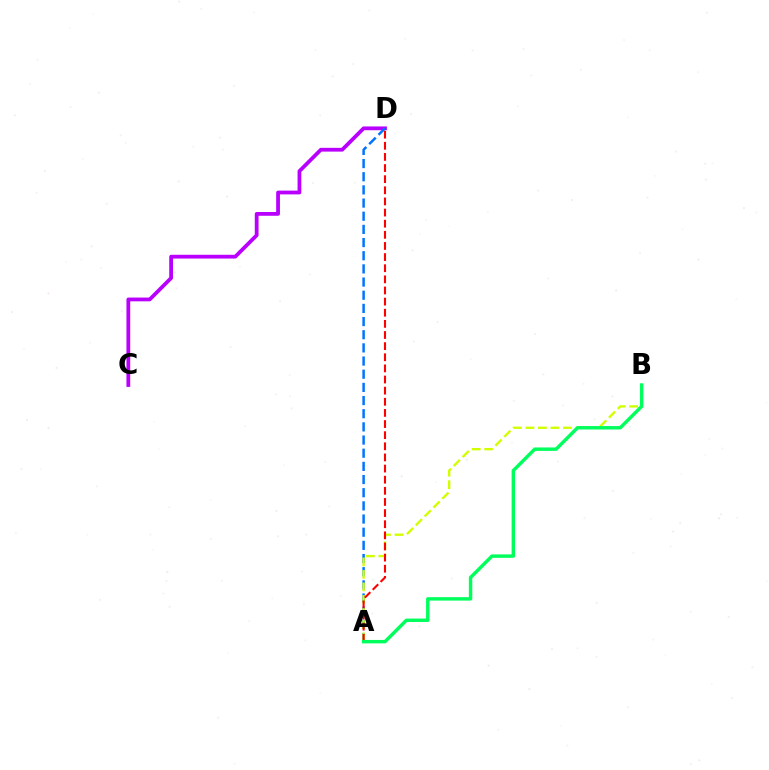{('C', 'D'): [{'color': '#b900ff', 'line_style': 'solid', 'thickness': 2.72}], ('A', 'D'): [{'color': '#0074ff', 'line_style': 'dashed', 'thickness': 1.79}, {'color': '#ff0000', 'line_style': 'dashed', 'thickness': 1.51}], ('A', 'B'): [{'color': '#d1ff00', 'line_style': 'dashed', 'thickness': 1.7}, {'color': '#00ff5c', 'line_style': 'solid', 'thickness': 2.47}]}